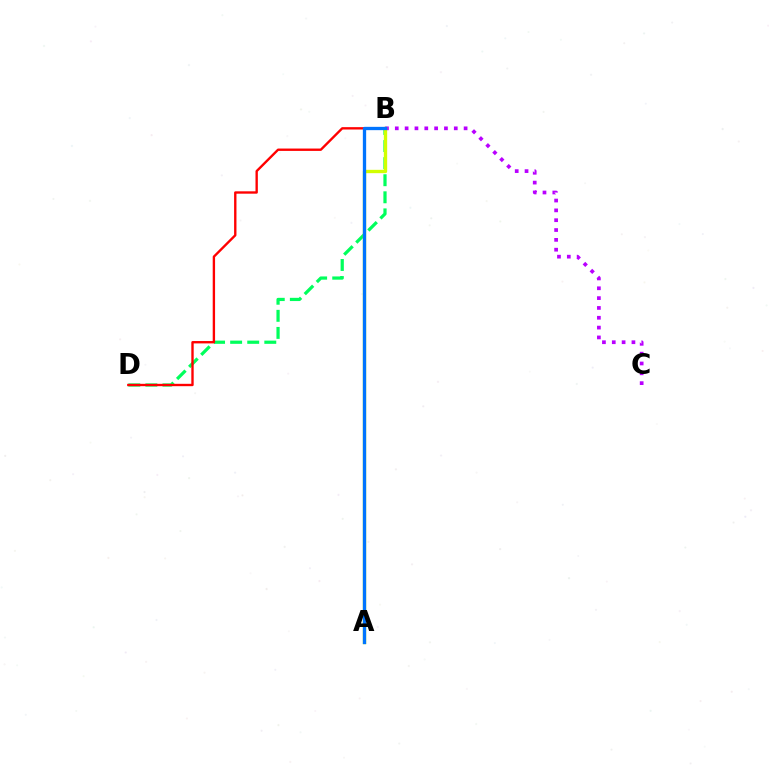{('B', 'D'): [{'color': '#00ff5c', 'line_style': 'dashed', 'thickness': 2.32}, {'color': '#ff0000', 'line_style': 'solid', 'thickness': 1.7}], ('B', 'C'): [{'color': '#b900ff', 'line_style': 'dotted', 'thickness': 2.67}], ('A', 'B'): [{'color': '#d1ff00', 'line_style': 'solid', 'thickness': 2.41}, {'color': '#0074ff', 'line_style': 'solid', 'thickness': 2.38}]}